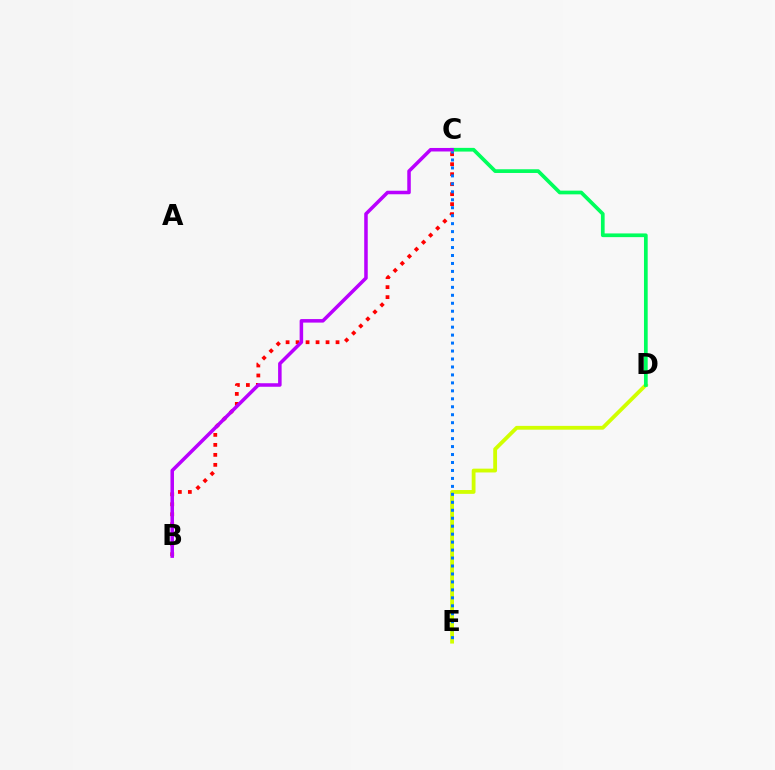{('B', 'C'): [{'color': '#ff0000', 'line_style': 'dotted', 'thickness': 2.71}, {'color': '#b900ff', 'line_style': 'solid', 'thickness': 2.54}], ('D', 'E'): [{'color': '#d1ff00', 'line_style': 'solid', 'thickness': 2.74}], ('C', 'E'): [{'color': '#0074ff', 'line_style': 'dotted', 'thickness': 2.16}], ('C', 'D'): [{'color': '#00ff5c', 'line_style': 'solid', 'thickness': 2.67}]}